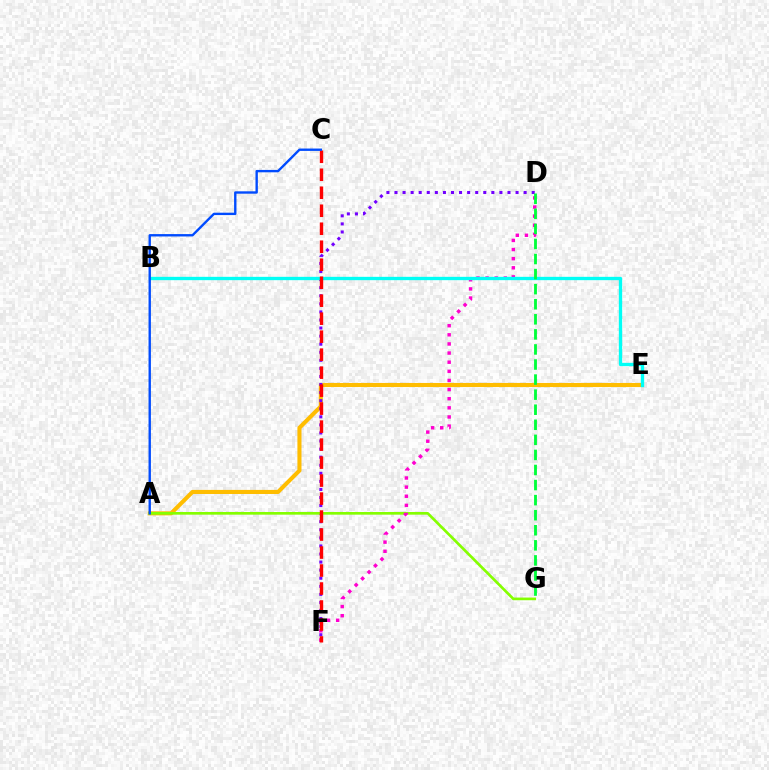{('A', 'E'): [{'color': '#ffbd00', 'line_style': 'solid', 'thickness': 2.94}], ('D', 'F'): [{'color': '#7200ff', 'line_style': 'dotted', 'thickness': 2.19}, {'color': '#ff00cf', 'line_style': 'dotted', 'thickness': 2.48}], ('A', 'G'): [{'color': '#84ff00', 'line_style': 'solid', 'thickness': 1.92}], ('B', 'E'): [{'color': '#00fff6', 'line_style': 'solid', 'thickness': 2.4}], ('C', 'F'): [{'color': '#ff0000', 'line_style': 'dashed', 'thickness': 2.44}], ('A', 'C'): [{'color': '#004bff', 'line_style': 'solid', 'thickness': 1.71}], ('D', 'G'): [{'color': '#00ff39', 'line_style': 'dashed', 'thickness': 2.05}]}